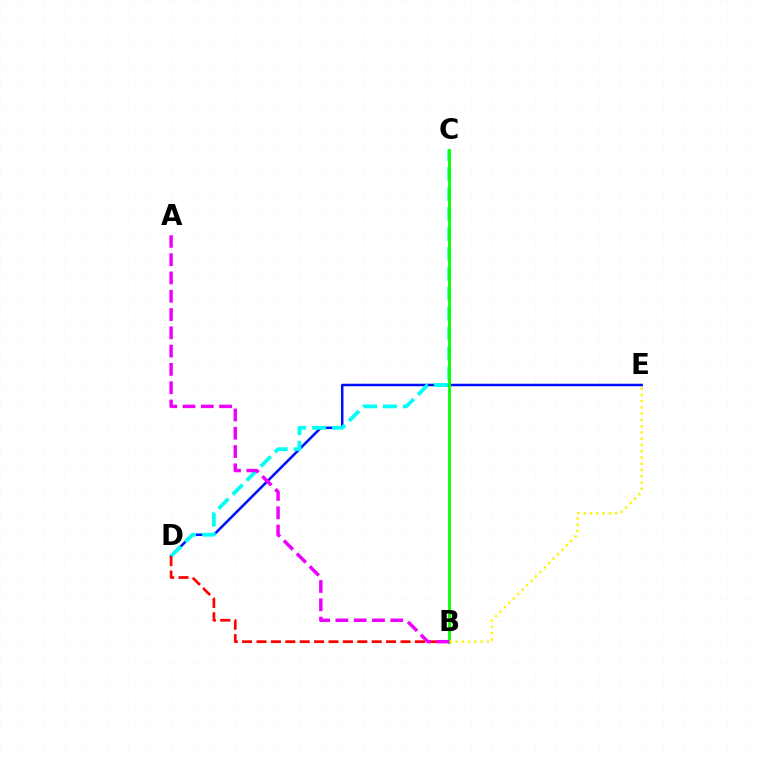{('D', 'E'): [{'color': '#0010ff', 'line_style': 'solid', 'thickness': 1.81}], ('C', 'D'): [{'color': '#00fff6', 'line_style': 'dashed', 'thickness': 2.71}], ('B', 'C'): [{'color': '#08ff00', 'line_style': 'solid', 'thickness': 2.03}], ('B', 'E'): [{'color': '#fcf500', 'line_style': 'dotted', 'thickness': 1.7}], ('B', 'D'): [{'color': '#ff0000', 'line_style': 'dashed', 'thickness': 1.96}], ('A', 'B'): [{'color': '#ee00ff', 'line_style': 'dashed', 'thickness': 2.48}]}